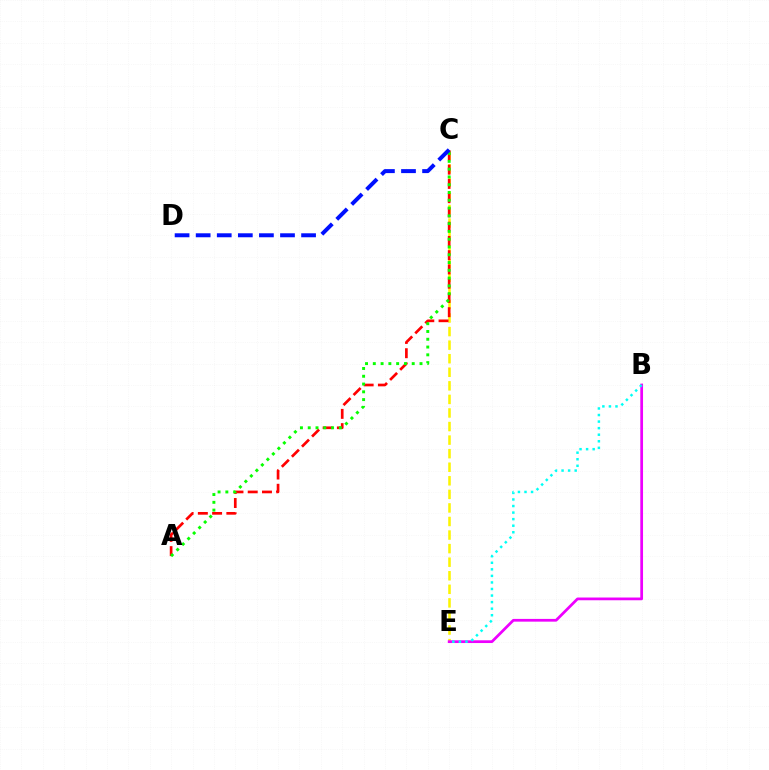{('C', 'E'): [{'color': '#fcf500', 'line_style': 'dashed', 'thickness': 1.84}], ('B', 'E'): [{'color': '#ee00ff', 'line_style': 'solid', 'thickness': 1.97}, {'color': '#00fff6', 'line_style': 'dotted', 'thickness': 1.78}], ('A', 'C'): [{'color': '#ff0000', 'line_style': 'dashed', 'thickness': 1.94}, {'color': '#08ff00', 'line_style': 'dotted', 'thickness': 2.11}], ('C', 'D'): [{'color': '#0010ff', 'line_style': 'dashed', 'thickness': 2.86}]}